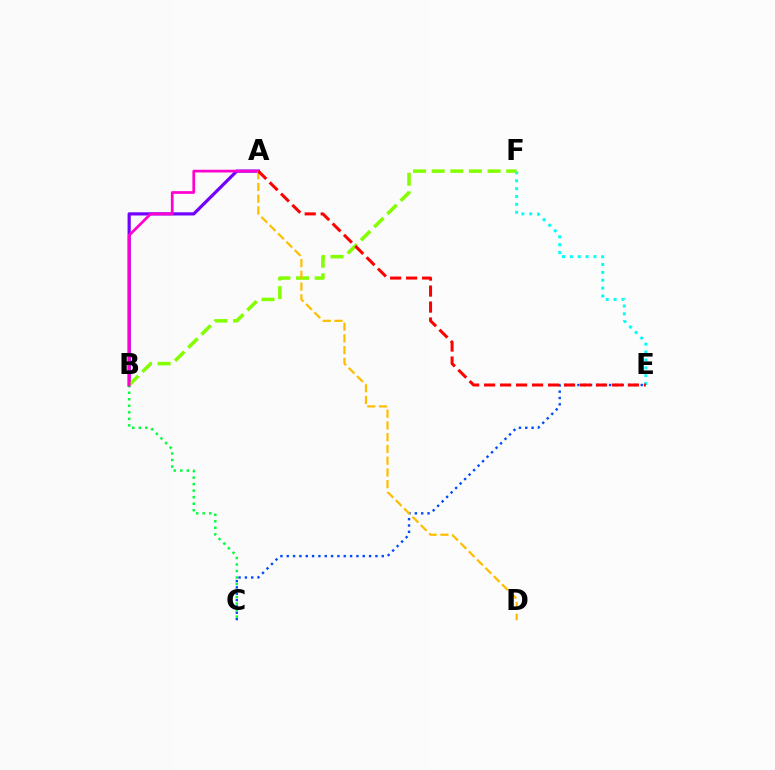{('E', 'F'): [{'color': '#00fff6', 'line_style': 'dotted', 'thickness': 2.14}], ('C', 'E'): [{'color': '#004bff', 'line_style': 'dotted', 'thickness': 1.72}], ('A', 'B'): [{'color': '#7200ff', 'line_style': 'solid', 'thickness': 2.31}, {'color': '#ff00cf', 'line_style': 'solid', 'thickness': 1.95}], ('B', 'C'): [{'color': '#00ff39', 'line_style': 'dotted', 'thickness': 1.77}], ('B', 'F'): [{'color': '#84ff00', 'line_style': 'dashed', 'thickness': 2.53}], ('A', 'D'): [{'color': '#ffbd00', 'line_style': 'dashed', 'thickness': 1.6}], ('A', 'E'): [{'color': '#ff0000', 'line_style': 'dashed', 'thickness': 2.17}]}